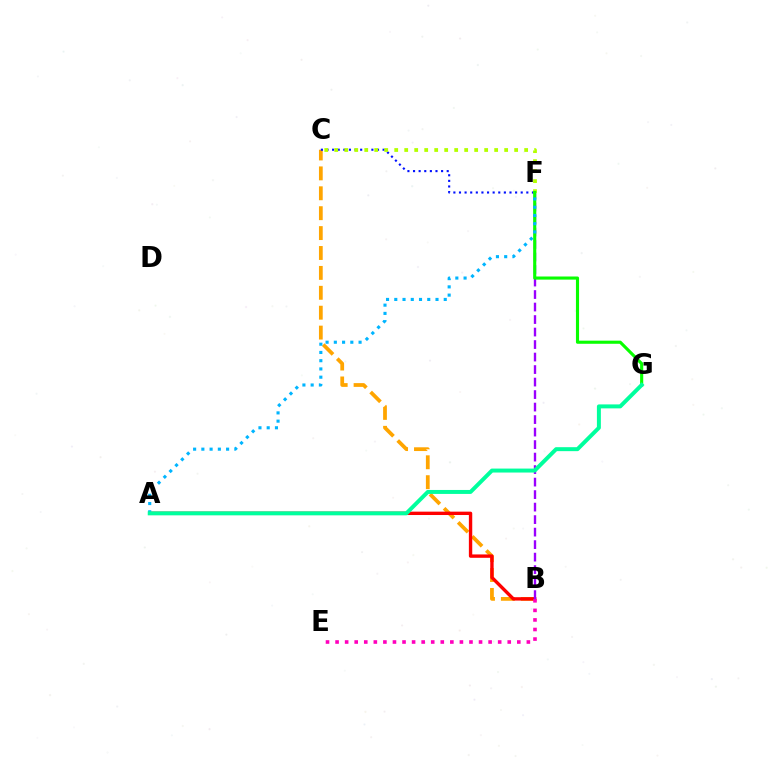{('B', 'C'): [{'color': '#ffa500', 'line_style': 'dashed', 'thickness': 2.7}], ('C', 'F'): [{'color': '#0010ff', 'line_style': 'dotted', 'thickness': 1.52}, {'color': '#b3ff00', 'line_style': 'dotted', 'thickness': 2.72}], ('A', 'B'): [{'color': '#ff0000', 'line_style': 'solid', 'thickness': 2.43}], ('B', 'E'): [{'color': '#ff00bd', 'line_style': 'dotted', 'thickness': 2.6}], ('B', 'F'): [{'color': '#9b00ff', 'line_style': 'dashed', 'thickness': 1.7}], ('F', 'G'): [{'color': '#08ff00', 'line_style': 'solid', 'thickness': 2.24}], ('A', 'F'): [{'color': '#00b5ff', 'line_style': 'dotted', 'thickness': 2.24}], ('A', 'G'): [{'color': '#00ff9d', 'line_style': 'solid', 'thickness': 2.86}]}